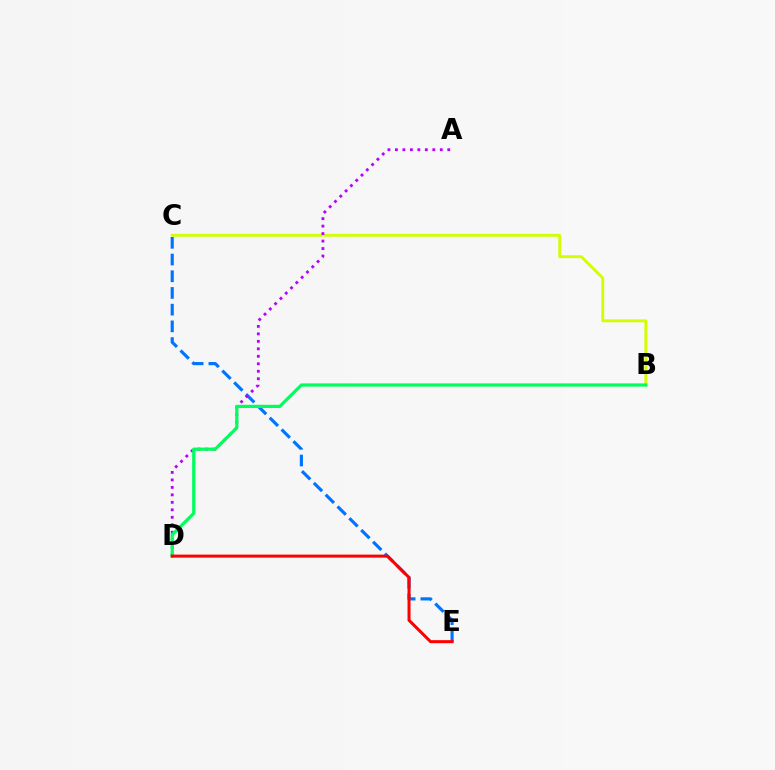{('B', 'C'): [{'color': '#d1ff00', 'line_style': 'solid', 'thickness': 2.07}], ('C', 'E'): [{'color': '#0074ff', 'line_style': 'dashed', 'thickness': 2.27}], ('A', 'D'): [{'color': '#b900ff', 'line_style': 'dotted', 'thickness': 2.03}], ('B', 'D'): [{'color': '#00ff5c', 'line_style': 'solid', 'thickness': 2.31}], ('D', 'E'): [{'color': '#ff0000', 'line_style': 'solid', 'thickness': 2.18}]}